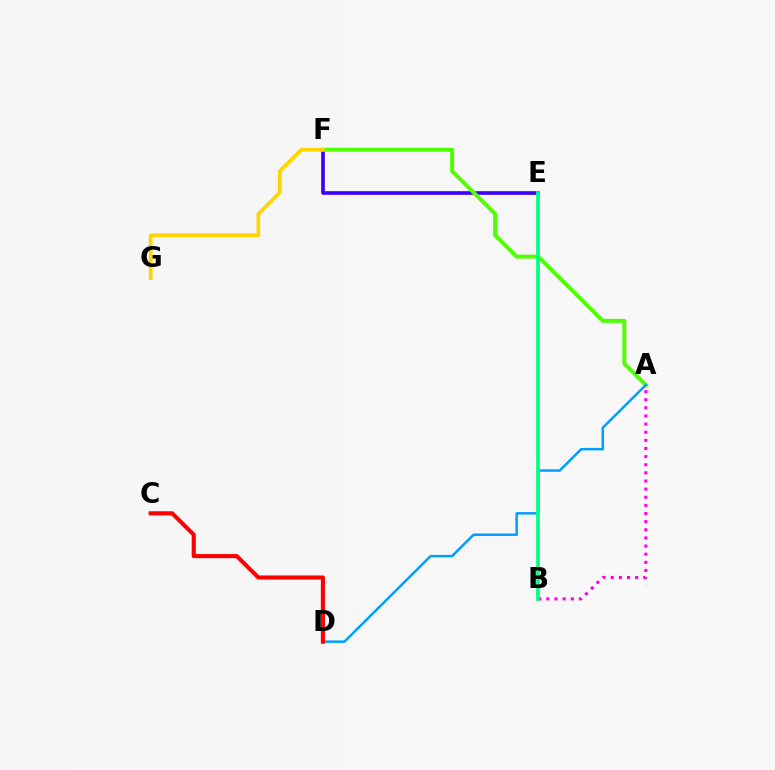{('E', 'F'): [{'color': '#3700ff', 'line_style': 'solid', 'thickness': 2.62}], ('A', 'F'): [{'color': '#4fff00', 'line_style': 'solid', 'thickness': 2.85}], ('A', 'B'): [{'color': '#ff00ed', 'line_style': 'dotted', 'thickness': 2.21}], ('A', 'D'): [{'color': '#009eff', 'line_style': 'solid', 'thickness': 1.78}], ('F', 'G'): [{'color': '#ffd500', 'line_style': 'solid', 'thickness': 2.67}], ('B', 'E'): [{'color': '#00ff86', 'line_style': 'solid', 'thickness': 2.65}], ('C', 'D'): [{'color': '#ff0000', 'line_style': 'solid', 'thickness': 2.96}]}